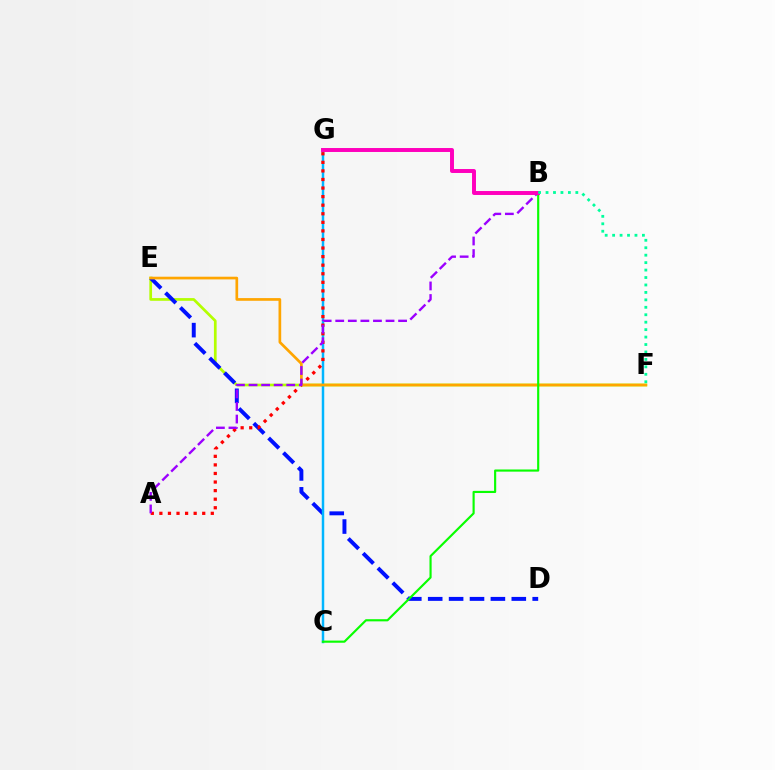{('E', 'F'): [{'color': '#b3ff00', 'line_style': 'solid', 'thickness': 1.95}, {'color': '#ffa500', 'line_style': 'solid', 'thickness': 1.94}], ('D', 'E'): [{'color': '#0010ff', 'line_style': 'dashed', 'thickness': 2.84}], ('C', 'G'): [{'color': '#00b5ff', 'line_style': 'solid', 'thickness': 1.79}], ('A', 'G'): [{'color': '#ff0000', 'line_style': 'dotted', 'thickness': 2.33}], ('B', 'C'): [{'color': '#08ff00', 'line_style': 'solid', 'thickness': 1.55}], ('A', 'B'): [{'color': '#9b00ff', 'line_style': 'dashed', 'thickness': 1.71}], ('B', 'G'): [{'color': '#ff00bd', 'line_style': 'solid', 'thickness': 2.84}], ('B', 'F'): [{'color': '#00ff9d', 'line_style': 'dotted', 'thickness': 2.02}]}